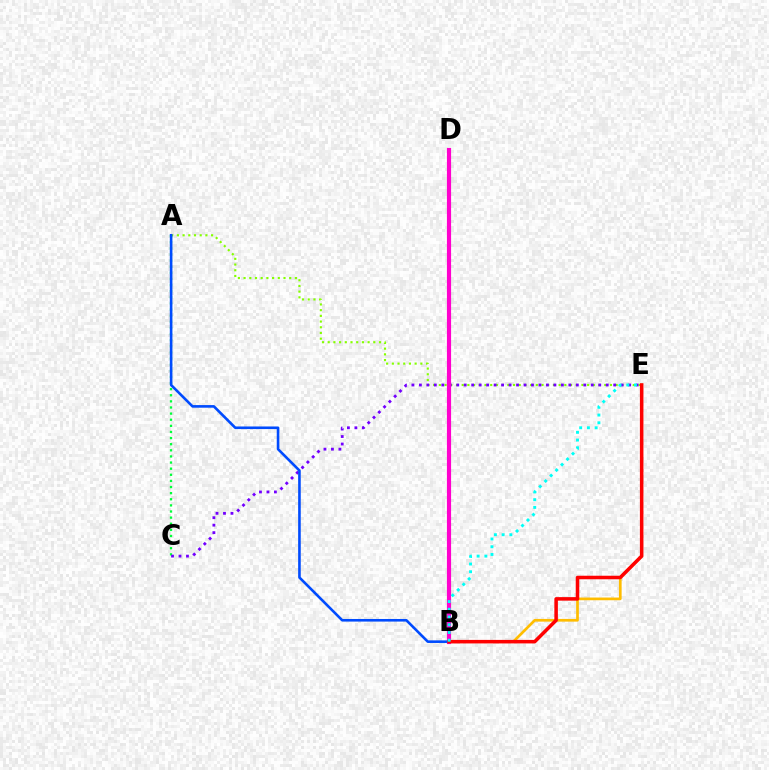{('A', 'E'): [{'color': '#84ff00', 'line_style': 'dotted', 'thickness': 1.55}], ('A', 'C'): [{'color': '#00ff39', 'line_style': 'dotted', 'thickness': 1.66}], ('C', 'E'): [{'color': '#7200ff', 'line_style': 'dotted', 'thickness': 2.03}], ('B', 'D'): [{'color': '#ff00cf', 'line_style': 'solid', 'thickness': 2.99}], ('A', 'B'): [{'color': '#004bff', 'line_style': 'solid', 'thickness': 1.88}], ('B', 'E'): [{'color': '#ffbd00', 'line_style': 'solid', 'thickness': 1.95}, {'color': '#ff0000', 'line_style': 'solid', 'thickness': 2.54}, {'color': '#00fff6', 'line_style': 'dotted', 'thickness': 2.1}]}